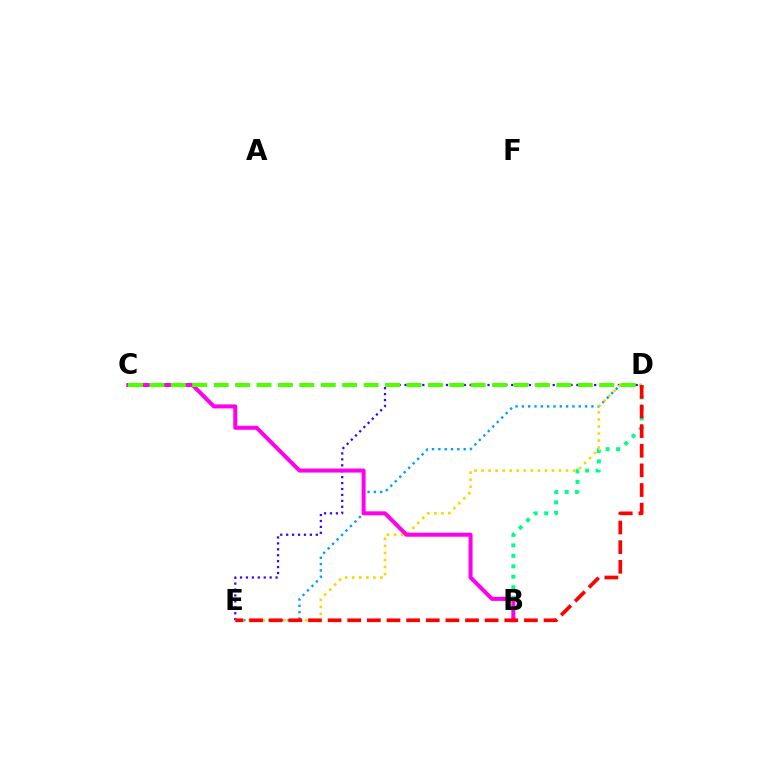{('D', 'E'): [{'color': '#3700ff', 'line_style': 'dotted', 'thickness': 1.61}, {'color': '#009eff', 'line_style': 'dotted', 'thickness': 1.72}, {'color': '#ffd500', 'line_style': 'dotted', 'thickness': 1.91}, {'color': '#ff0000', 'line_style': 'dashed', 'thickness': 2.67}], ('B', 'D'): [{'color': '#00ff86', 'line_style': 'dotted', 'thickness': 2.84}], ('B', 'C'): [{'color': '#ff00ed', 'line_style': 'solid', 'thickness': 2.88}], ('C', 'D'): [{'color': '#4fff00', 'line_style': 'dashed', 'thickness': 2.91}]}